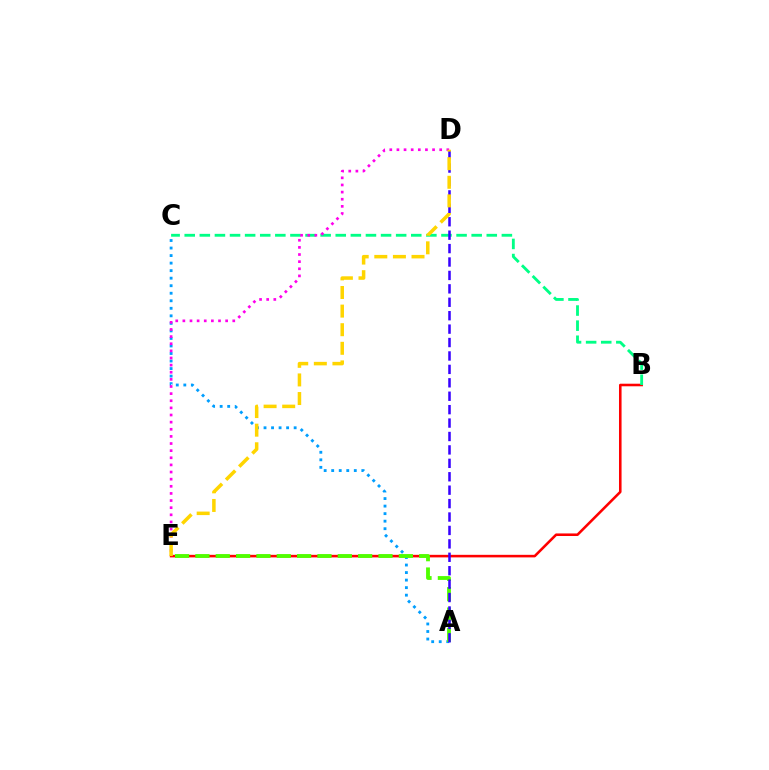{('B', 'E'): [{'color': '#ff0000', 'line_style': 'solid', 'thickness': 1.85}], ('B', 'C'): [{'color': '#00ff86', 'line_style': 'dashed', 'thickness': 2.05}], ('A', 'C'): [{'color': '#009eff', 'line_style': 'dotted', 'thickness': 2.05}], ('A', 'E'): [{'color': '#4fff00', 'line_style': 'dashed', 'thickness': 2.76}], ('A', 'D'): [{'color': '#3700ff', 'line_style': 'dashed', 'thickness': 1.82}], ('D', 'E'): [{'color': '#ff00ed', 'line_style': 'dotted', 'thickness': 1.94}, {'color': '#ffd500', 'line_style': 'dashed', 'thickness': 2.53}]}